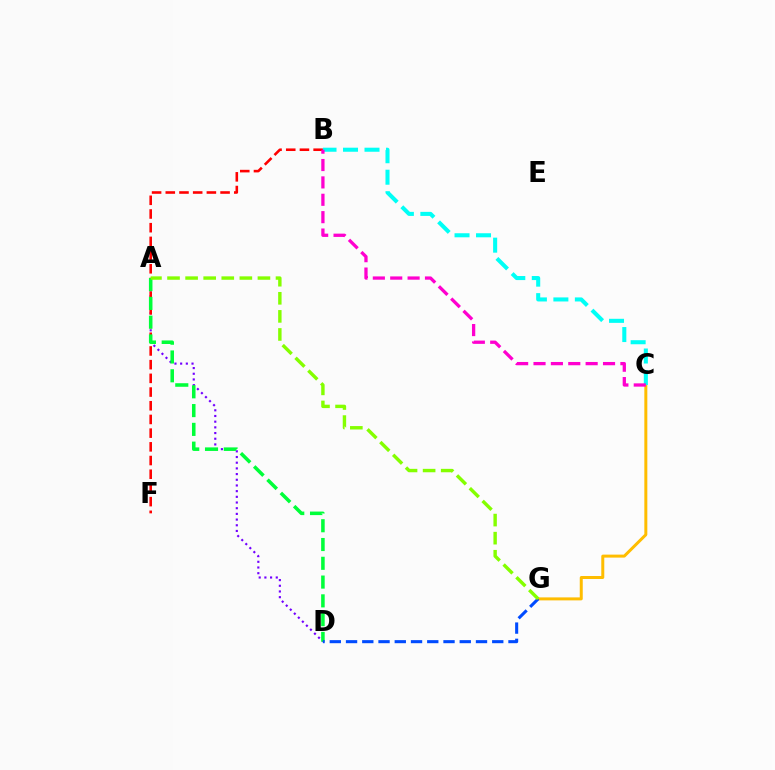{('A', 'D'): [{'color': '#7200ff', 'line_style': 'dotted', 'thickness': 1.55}, {'color': '#00ff39', 'line_style': 'dashed', 'thickness': 2.55}], ('B', 'F'): [{'color': '#ff0000', 'line_style': 'dashed', 'thickness': 1.86}], ('C', 'G'): [{'color': '#ffbd00', 'line_style': 'solid', 'thickness': 2.15}], ('B', 'C'): [{'color': '#00fff6', 'line_style': 'dashed', 'thickness': 2.92}, {'color': '#ff00cf', 'line_style': 'dashed', 'thickness': 2.36}], ('D', 'G'): [{'color': '#004bff', 'line_style': 'dashed', 'thickness': 2.21}], ('A', 'G'): [{'color': '#84ff00', 'line_style': 'dashed', 'thickness': 2.46}]}